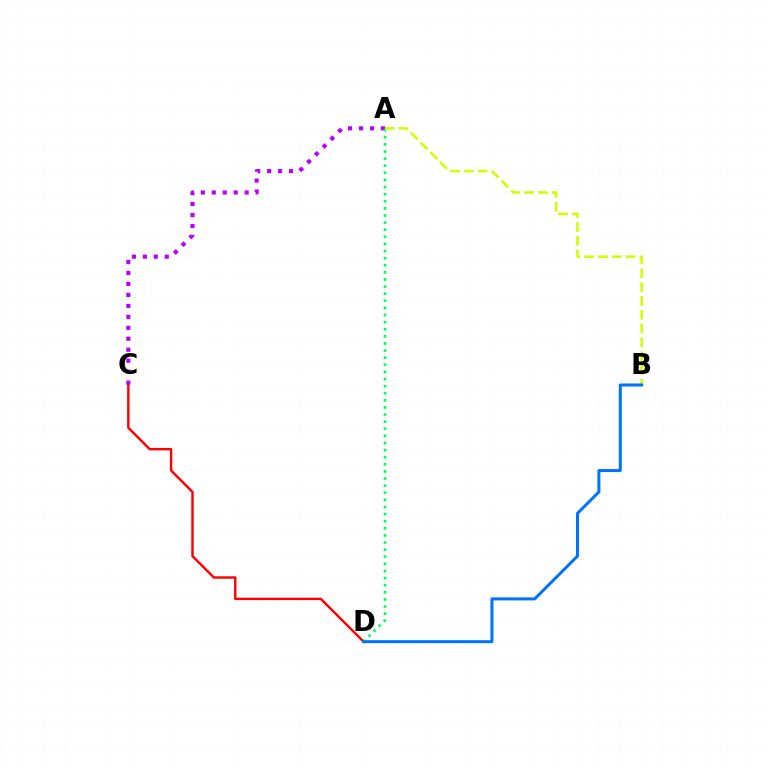{('C', 'D'): [{'color': '#ff0000', 'line_style': 'solid', 'thickness': 1.74}], ('A', 'C'): [{'color': '#b900ff', 'line_style': 'dotted', 'thickness': 2.98}], ('A', 'D'): [{'color': '#00ff5c', 'line_style': 'dotted', 'thickness': 1.93}], ('A', 'B'): [{'color': '#d1ff00', 'line_style': 'dashed', 'thickness': 1.88}], ('B', 'D'): [{'color': '#0074ff', 'line_style': 'solid', 'thickness': 2.18}]}